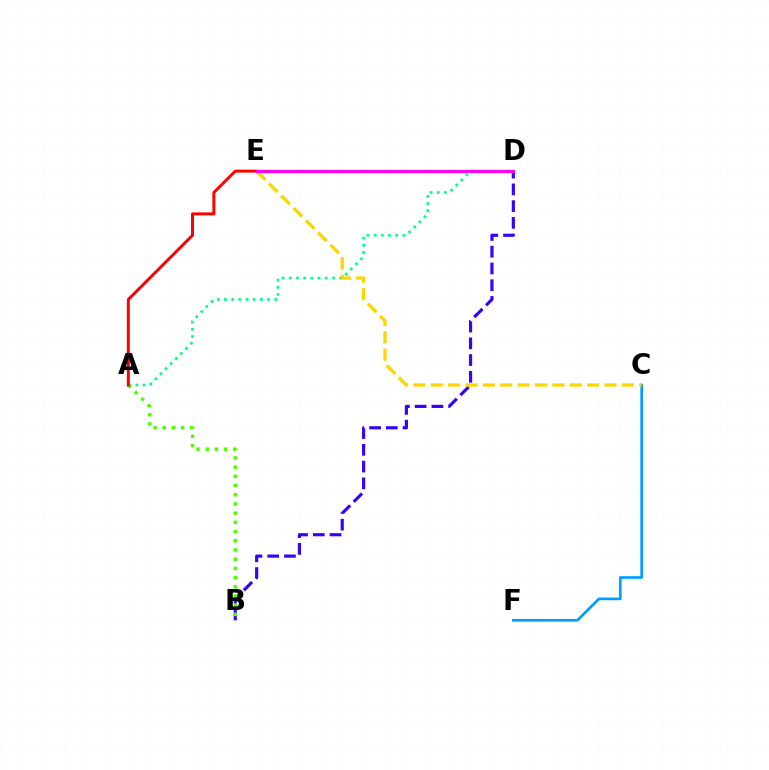{('A', 'D'): [{'color': '#00ff86', 'line_style': 'dotted', 'thickness': 1.95}], ('B', 'D'): [{'color': '#3700ff', 'line_style': 'dashed', 'thickness': 2.27}], ('C', 'F'): [{'color': '#009eff', 'line_style': 'solid', 'thickness': 1.92}], ('A', 'B'): [{'color': '#4fff00', 'line_style': 'dotted', 'thickness': 2.5}], ('A', 'E'): [{'color': '#ff0000', 'line_style': 'solid', 'thickness': 2.14}], ('C', 'E'): [{'color': '#ffd500', 'line_style': 'dashed', 'thickness': 2.36}], ('D', 'E'): [{'color': '#ff00ed', 'line_style': 'solid', 'thickness': 2.32}]}